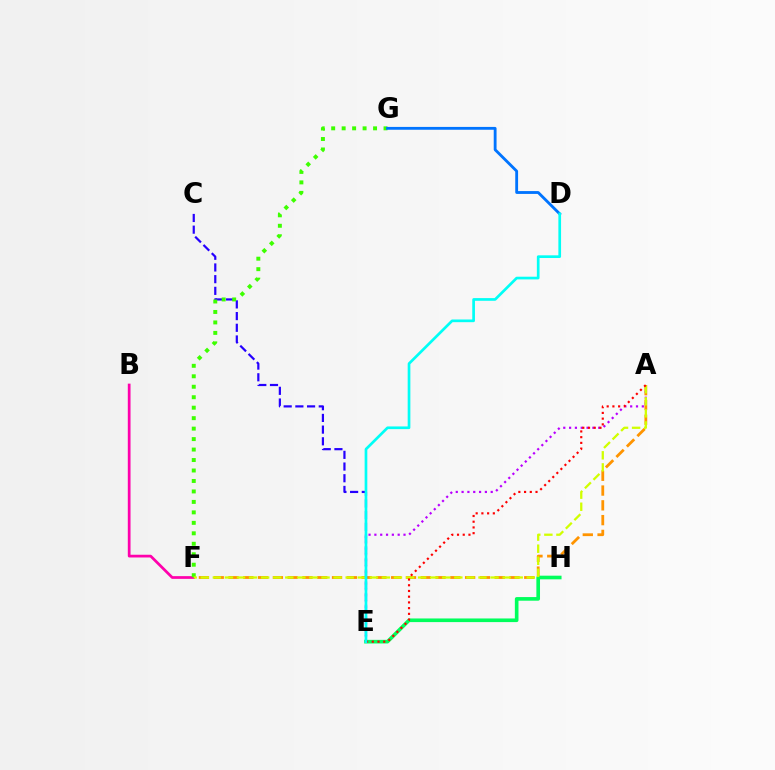{('A', 'F'): [{'color': '#ff9400', 'line_style': 'dashed', 'thickness': 2.01}, {'color': '#d1ff00', 'line_style': 'dashed', 'thickness': 1.64}], ('B', 'F'): [{'color': '#ff00ac', 'line_style': 'solid', 'thickness': 1.96}], ('C', 'E'): [{'color': '#2500ff', 'line_style': 'dashed', 'thickness': 1.59}], ('A', 'E'): [{'color': '#b900ff', 'line_style': 'dotted', 'thickness': 1.58}, {'color': '#ff0000', 'line_style': 'dotted', 'thickness': 1.55}], ('F', 'G'): [{'color': '#3dff00', 'line_style': 'dotted', 'thickness': 2.84}], ('D', 'G'): [{'color': '#0074ff', 'line_style': 'solid', 'thickness': 2.04}], ('E', 'H'): [{'color': '#00ff5c', 'line_style': 'solid', 'thickness': 2.62}], ('D', 'E'): [{'color': '#00fff6', 'line_style': 'solid', 'thickness': 1.94}]}